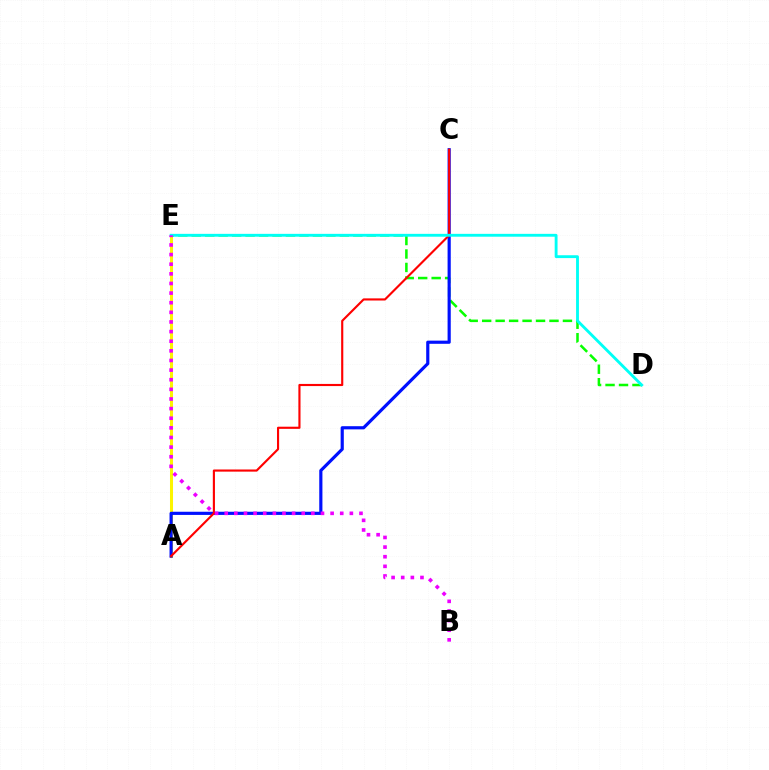{('D', 'E'): [{'color': '#08ff00', 'line_style': 'dashed', 'thickness': 1.83}, {'color': '#00fff6', 'line_style': 'solid', 'thickness': 2.06}], ('A', 'E'): [{'color': '#fcf500', 'line_style': 'solid', 'thickness': 2.17}], ('A', 'C'): [{'color': '#0010ff', 'line_style': 'solid', 'thickness': 2.28}, {'color': '#ff0000', 'line_style': 'solid', 'thickness': 1.54}], ('B', 'E'): [{'color': '#ee00ff', 'line_style': 'dotted', 'thickness': 2.62}]}